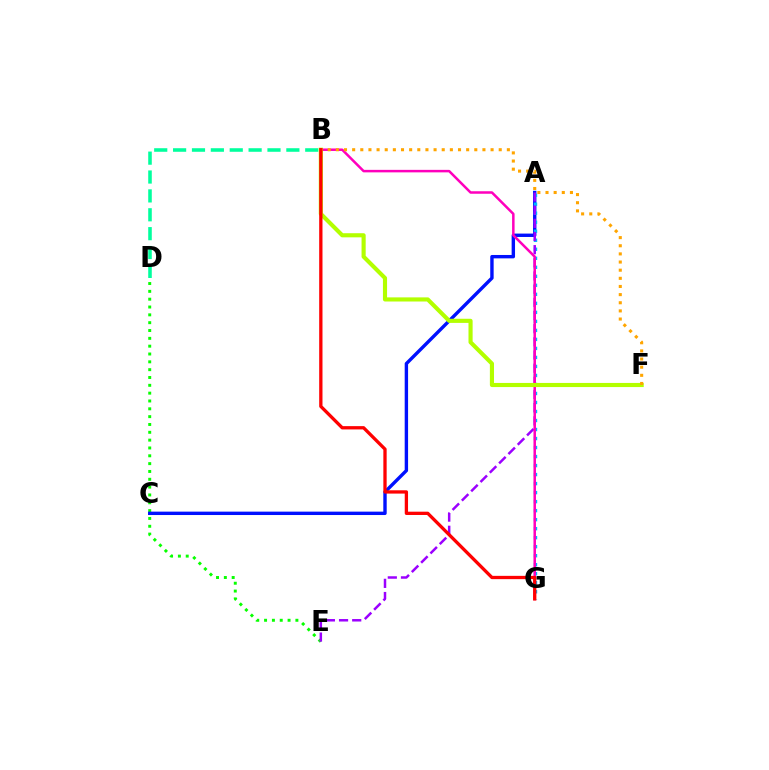{('D', 'E'): [{'color': '#08ff00', 'line_style': 'dotted', 'thickness': 2.13}], ('B', 'D'): [{'color': '#00ff9d', 'line_style': 'dashed', 'thickness': 2.56}], ('A', 'C'): [{'color': '#0010ff', 'line_style': 'solid', 'thickness': 2.44}], ('A', 'G'): [{'color': '#00b5ff', 'line_style': 'dotted', 'thickness': 2.45}], ('A', 'E'): [{'color': '#9b00ff', 'line_style': 'dashed', 'thickness': 1.79}], ('B', 'G'): [{'color': '#ff00bd', 'line_style': 'solid', 'thickness': 1.8}, {'color': '#ff0000', 'line_style': 'solid', 'thickness': 2.38}], ('B', 'F'): [{'color': '#b3ff00', 'line_style': 'solid', 'thickness': 2.97}, {'color': '#ffa500', 'line_style': 'dotted', 'thickness': 2.21}]}